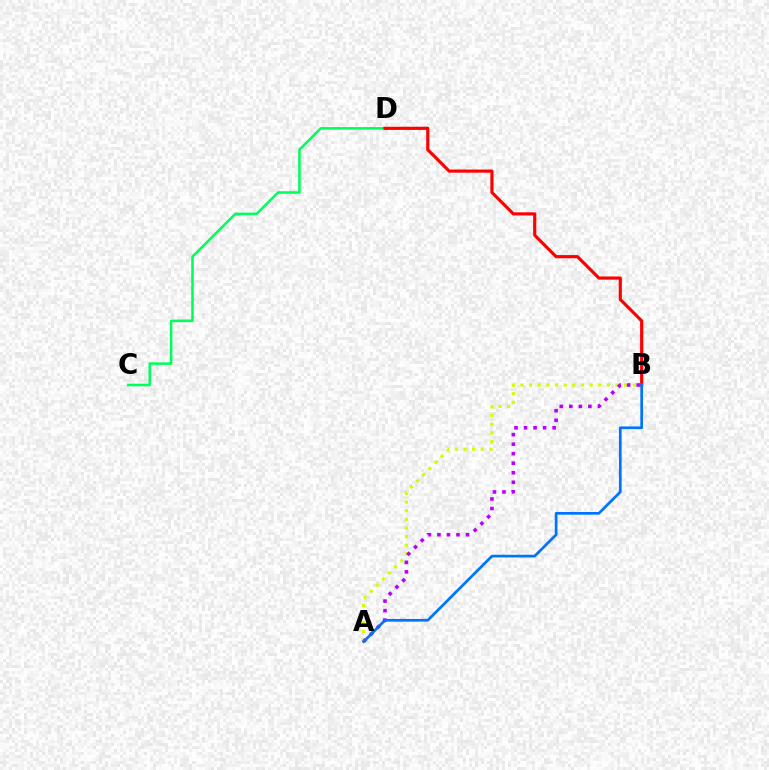{('C', 'D'): [{'color': '#00ff5c', 'line_style': 'solid', 'thickness': 1.84}], ('B', 'D'): [{'color': '#ff0000', 'line_style': 'solid', 'thickness': 2.27}], ('A', 'B'): [{'color': '#d1ff00', 'line_style': 'dotted', 'thickness': 2.35}, {'color': '#b900ff', 'line_style': 'dotted', 'thickness': 2.59}, {'color': '#0074ff', 'line_style': 'solid', 'thickness': 1.95}]}